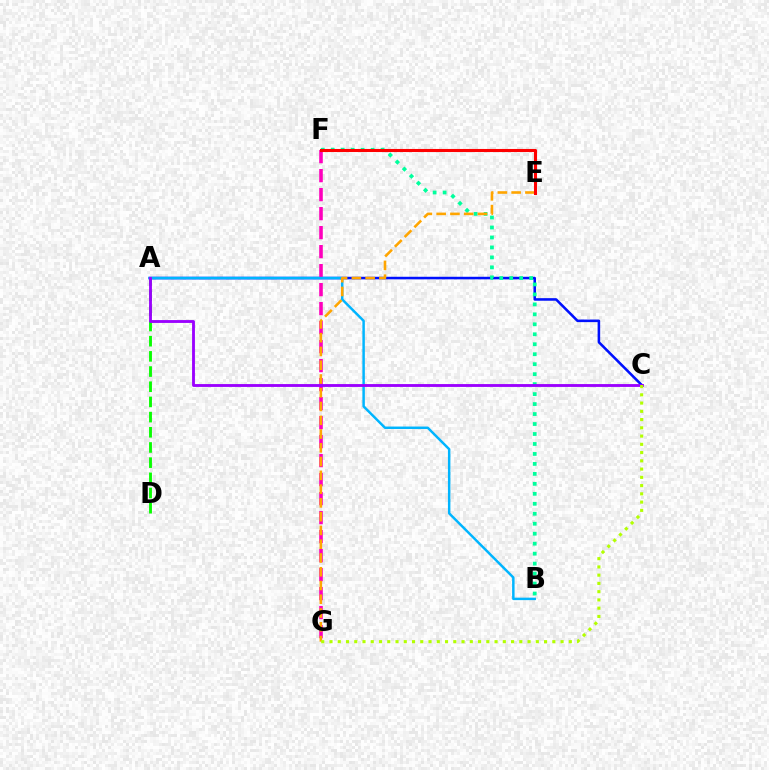{('A', 'C'): [{'color': '#0010ff', 'line_style': 'solid', 'thickness': 1.85}, {'color': '#9b00ff', 'line_style': 'solid', 'thickness': 2.05}], ('A', 'D'): [{'color': '#08ff00', 'line_style': 'dashed', 'thickness': 2.06}], ('B', 'F'): [{'color': '#00ff9d', 'line_style': 'dotted', 'thickness': 2.71}], ('F', 'G'): [{'color': '#ff00bd', 'line_style': 'dashed', 'thickness': 2.58}], ('A', 'B'): [{'color': '#00b5ff', 'line_style': 'solid', 'thickness': 1.78}], ('E', 'G'): [{'color': '#ffa500', 'line_style': 'dashed', 'thickness': 1.87}], ('E', 'F'): [{'color': '#ff0000', 'line_style': 'solid', 'thickness': 2.21}], ('C', 'G'): [{'color': '#b3ff00', 'line_style': 'dotted', 'thickness': 2.24}]}